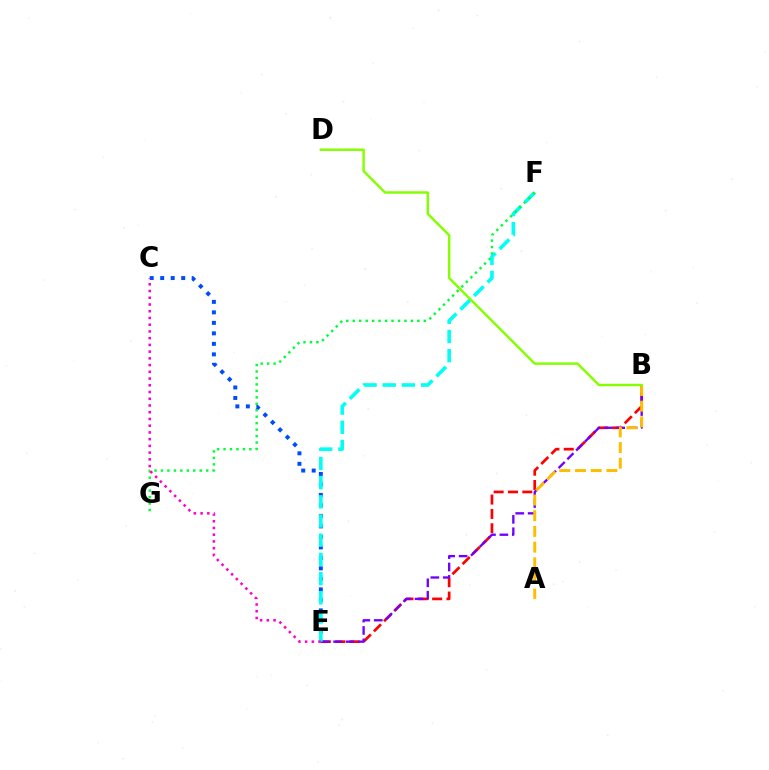{('B', 'E'): [{'color': '#ff0000', 'line_style': 'dashed', 'thickness': 1.95}, {'color': '#7200ff', 'line_style': 'dashed', 'thickness': 1.69}], ('A', 'B'): [{'color': '#ffbd00', 'line_style': 'dashed', 'thickness': 2.13}], ('C', 'E'): [{'color': '#004bff', 'line_style': 'dotted', 'thickness': 2.85}, {'color': '#ff00cf', 'line_style': 'dotted', 'thickness': 1.83}], ('E', 'F'): [{'color': '#00fff6', 'line_style': 'dashed', 'thickness': 2.61}], ('B', 'D'): [{'color': '#84ff00', 'line_style': 'solid', 'thickness': 1.77}], ('F', 'G'): [{'color': '#00ff39', 'line_style': 'dotted', 'thickness': 1.75}]}